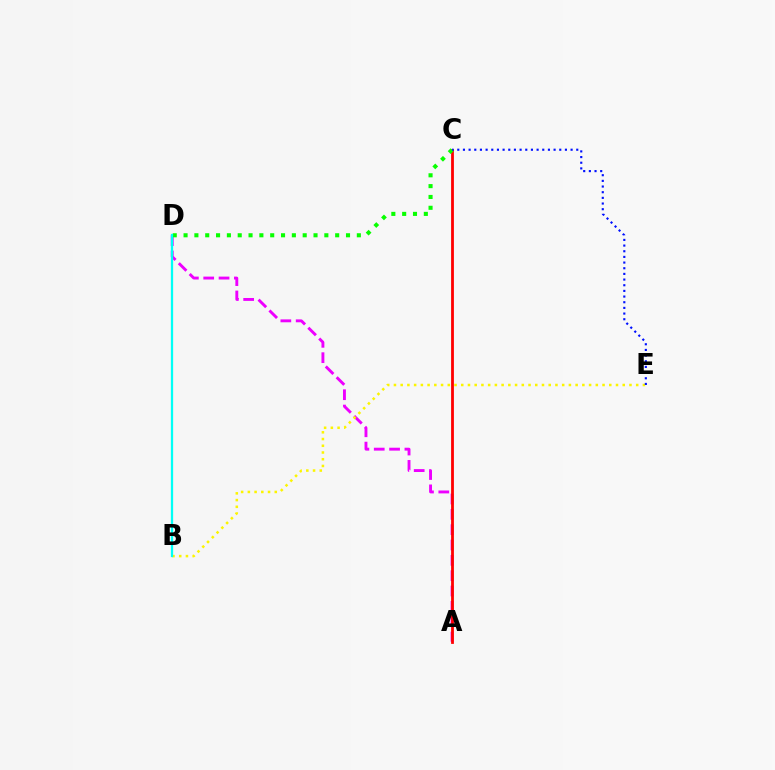{('A', 'D'): [{'color': '#ee00ff', 'line_style': 'dashed', 'thickness': 2.08}], ('A', 'C'): [{'color': '#ff0000', 'line_style': 'solid', 'thickness': 2.01}], ('C', 'D'): [{'color': '#08ff00', 'line_style': 'dotted', 'thickness': 2.94}], ('B', 'E'): [{'color': '#fcf500', 'line_style': 'dotted', 'thickness': 1.83}], ('C', 'E'): [{'color': '#0010ff', 'line_style': 'dotted', 'thickness': 1.54}], ('B', 'D'): [{'color': '#00fff6', 'line_style': 'solid', 'thickness': 1.64}]}